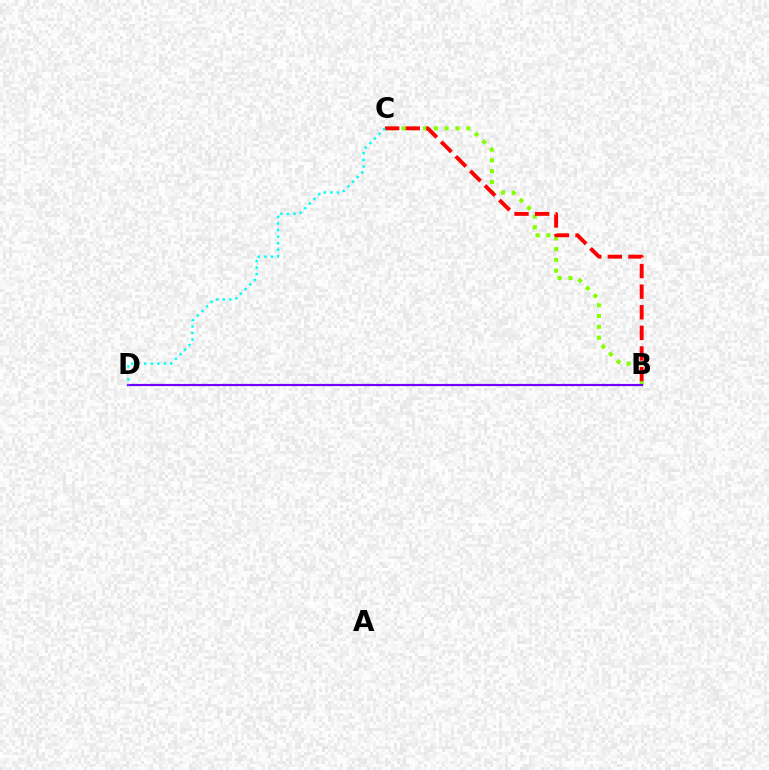{('B', 'C'): [{'color': '#84ff00', 'line_style': 'dotted', 'thickness': 2.93}, {'color': '#ff0000', 'line_style': 'dashed', 'thickness': 2.8}], ('B', 'D'): [{'color': '#7200ff', 'line_style': 'solid', 'thickness': 1.57}], ('C', 'D'): [{'color': '#00fff6', 'line_style': 'dotted', 'thickness': 1.78}]}